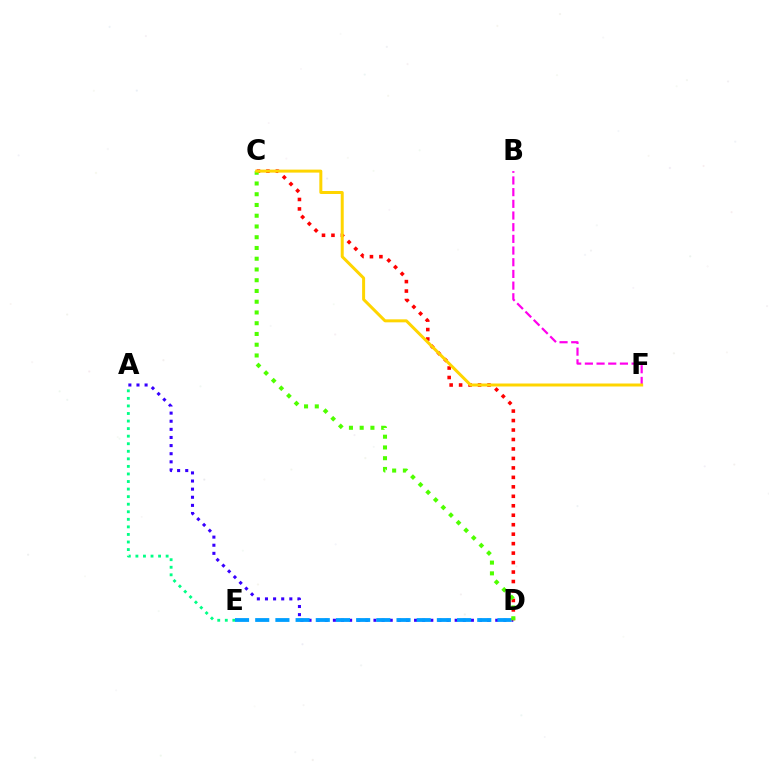{('A', 'D'): [{'color': '#3700ff', 'line_style': 'dotted', 'thickness': 2.21}], ('A', 'E'): [{'color': '#00ff86', 'line_style': 'dotted', 'thickness': 2.05}], ('D', 'E'): [{'color': '#009eff', 'line_style': 'dashed', 'thickness': 2.74}], ('B', 'F'): [{'color': '#ff00ed', 'line_style': 'dashed', 'thickness': 1.59}], ('C', 'D'): [{'color': '#ff0000', 'line_style': 'dotted', 'thickness': 2.57}, {'color': '#4fff00', 'line_style': 'dotted', 'thickness': 2.92}], ('C', 'F'): [{'color': '#ffd500', 'line_style': 'solid', 'thickness': 2.16}]}